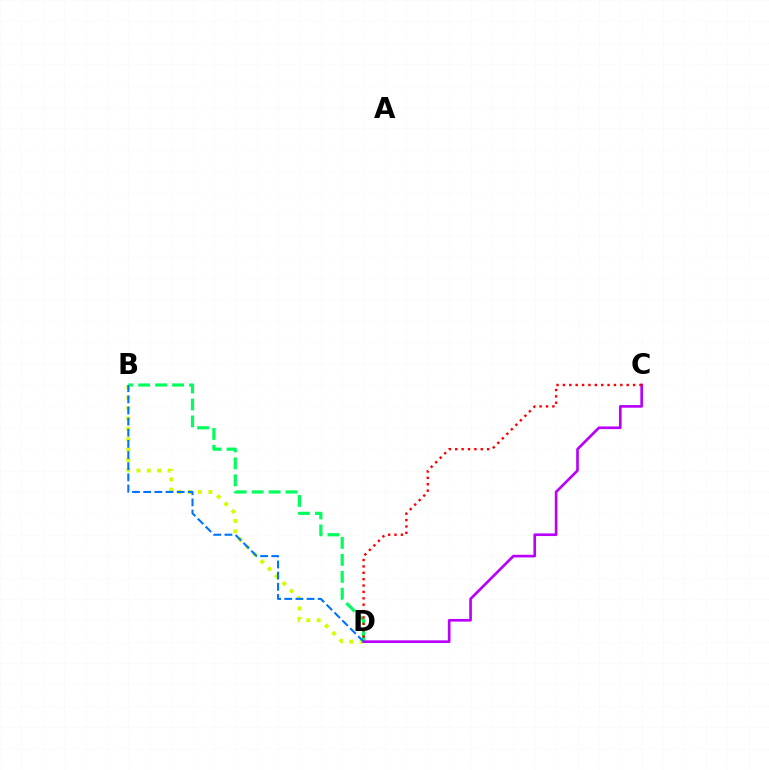{('B', 'D'): [{'color': '#00ff5c', 'line_style': 'dashed', 'thickness': 2.3}, {'color': '#d1ff00', 'line_style': 'dotted', 'thickness': 2.82}, {'color': '#0074ff', 'line_style': 'dashed', 'thickness': 1.51}], ('C', 'D'): [{'color': '#b900ff', 'line_style': 'solid', 'thickness': 1.91}, {'color': '#ff0000', 'line_style': 'dotted', 'thickness': 1.73}]}